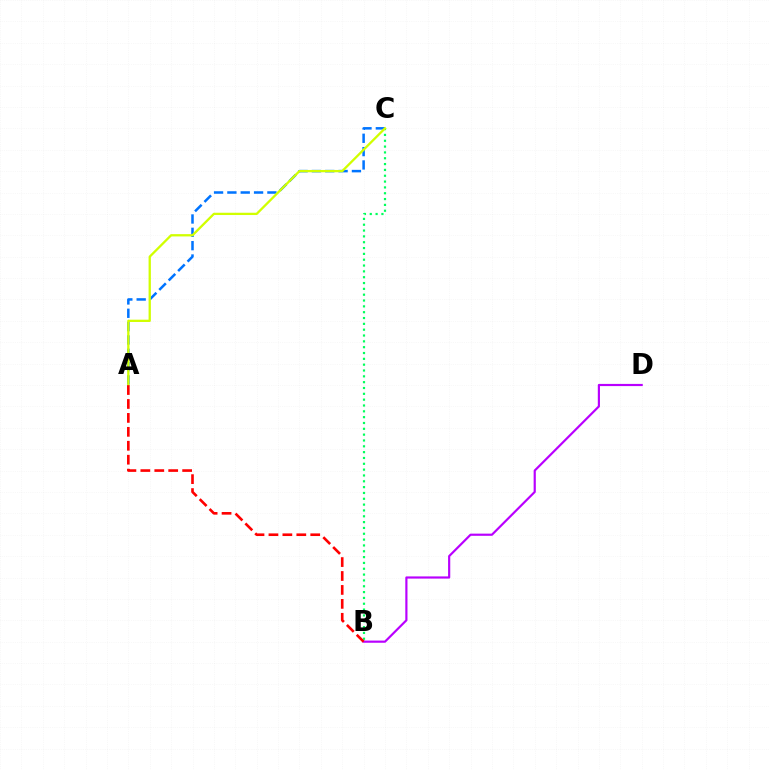{('B', 'C'): [{'color': '#00ff5c', 'line_style': 'dotted', 'thickness': 1.58}], ('B', 'D'): [{'color': '#b900ff', 'line_style': 'solid', 'thickness': 1.57}], ('A', 'C'): [{'color': '#0074ff', 'line_style': 'dashed', 'thickness': 1.81}, {'color': '#d1ff00', 'line_style': 'solid', 'thickness': 1.65}], ('A', 'B'): [{'color': '#ff0000', 'line_style': 'dashed', 'thickness': 1.89}]}